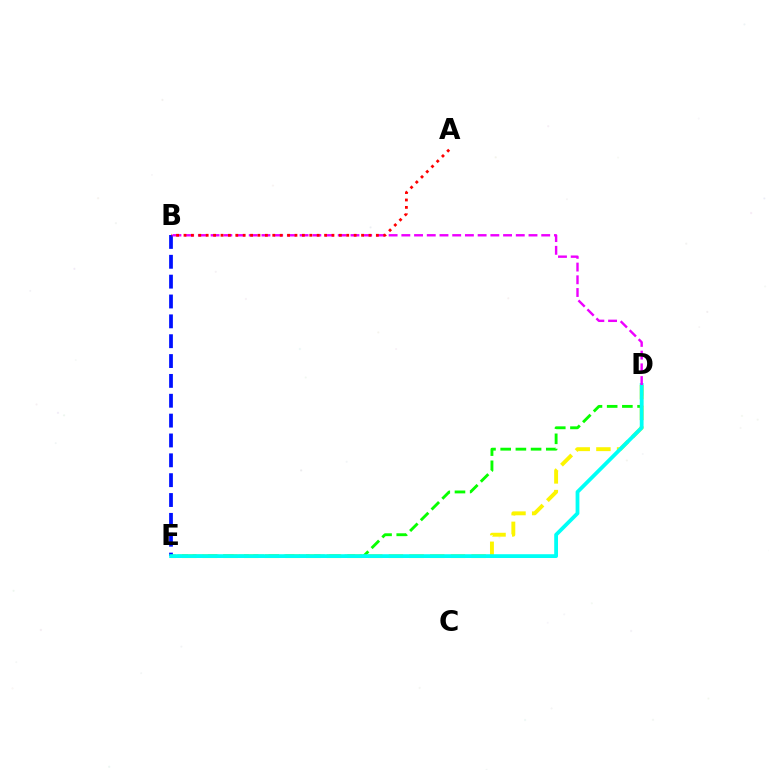{('D', 'E'): [{'color': '#fcf500', 'line_style': 'dashed', 'thickness': 2.81}, {'color': '#08ff00', 'line_style': 'dashed', 'thickness': 2.06}, {'color': '#00fff6', 'line_style': 'solid', 'thickness': 2.73}], ('B', 'E'): [{'color': '#0010ff', 'line_style': 'dashed', 'thickness': 2.7}], ('B', 'D'): [{'color': '#ee00ff', 'line_style': 'dashed', 'thickness': 1.73}], ('A', 'B'): [{'color': '#ff0000', 'line_style': 'dotted', 'thickness': 2.01}]}